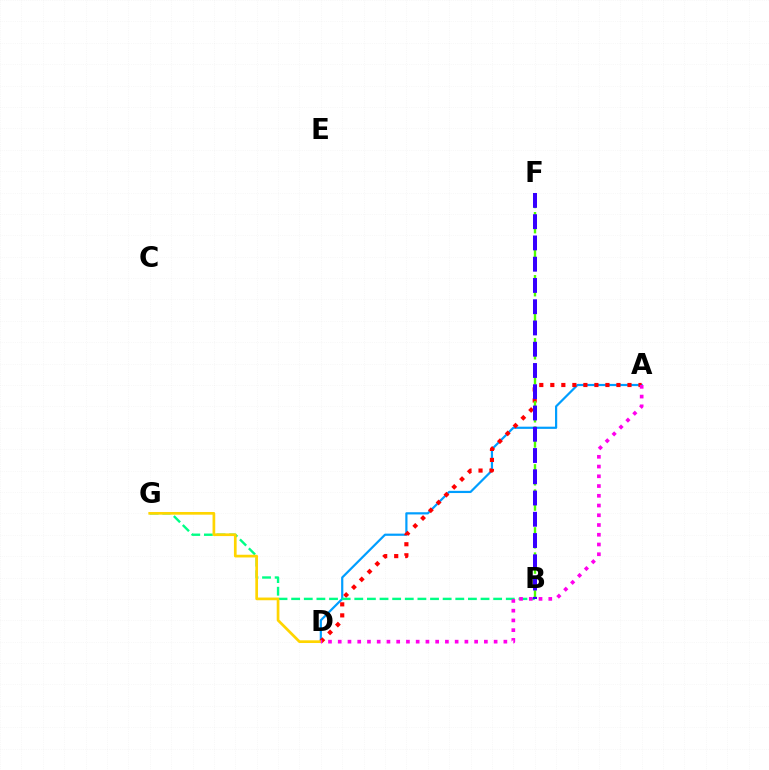{('A', 'D'): [{'color': '#009eff', 'line_style': 'solid', 'thickness': 1.58}, {'color': '#ff0000', 'line_style': 'dotted', 'thickness': 3.0}, {'color': '#ff00ed', 'line_style': 'dotted', 'thickness': 2.65}], ('B', 'G'): [{'color': '#00ff86', 'line_style': 'dashed', 'thickness': 1.72}], ('D', 'G'): [{'color': '#ffd500', 'line_style': 'solid', 'thickness': 1.95}], ('B', 'F'): [{'color': '#4fff00', 'line_style': 'dashed', 'thickness': 1.71}, {'color': '#3700ff', 'line_style': 'dashed', 'thickness': 2.89}]}